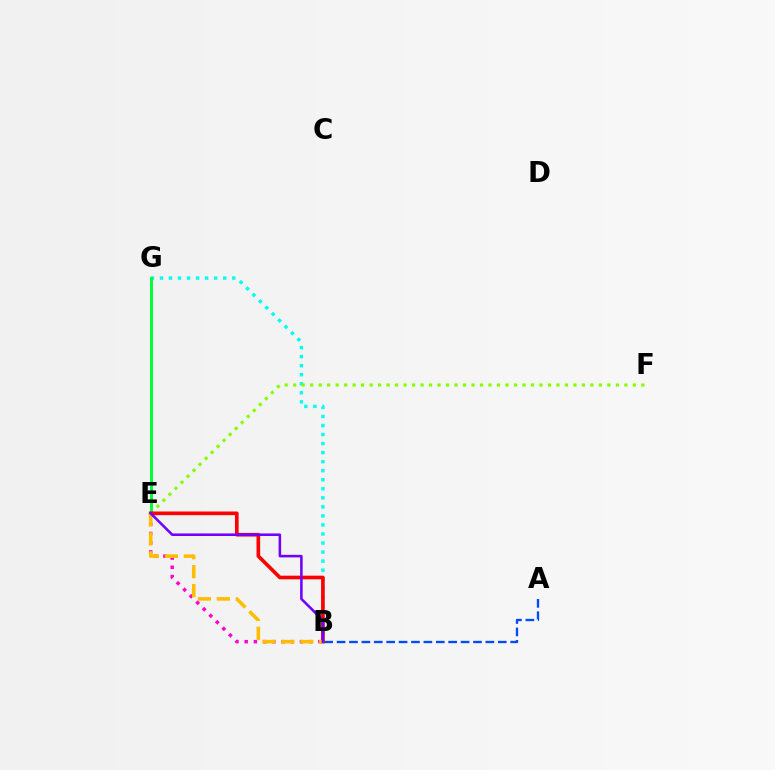{('B', 'G'): [{'color': '#00fff6', 'line_style': 'dotted', 'thickness': 2.46}], ('E', 'F'): [{'color': '#84ff00', 'line_style': 'dotted', 'thickness': 2.31}], ('B', 'E'): [{'color': '#ff00cf', 'line_style': 'dotted', 'thickness': 2.5}, {'color': '#ff0000', 'line_style': 'solid', 'thickness': 2.63}, {'color': '#ffbd00', 'line_style': 'dashed', 'thickness': 2.57}, {'color': '#7200ff', 'line_style': 'solid', 'thickness': 1.84}], ('E', 'G'): [{'color': '#00ff39', 'line_style': 'solid', 'thickness': 2.13}], ('A', 'B'): [{'color': '#004bff', 'line_style': 'dashed', 'thickness': 1.68}]}